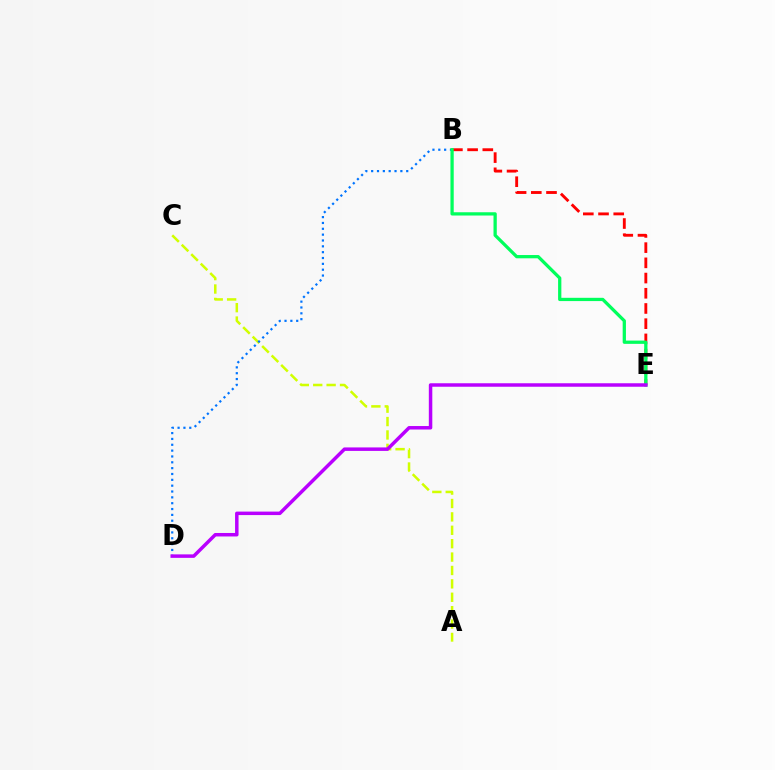{('A', 'C'): [{'color': '#d1ff00', 'line_style': 'dashed', 'thickness': 1.82}], ('B', 'D'): [{'color': '#0074ff', 'line_style': 'dotted', 'thickness': 1.59}], ('B', 'E'): [{'color': '#ff0000', 'line_style': 'dashed', 'thickness': 2.07}, {'color': '#00ff5c', 'line_style': 'solid', 'thickness': 2.35}], ('D', 'E'): [{'color': '#b900ff', 'line_style': 'solid', 'thickness': 2.51}]}